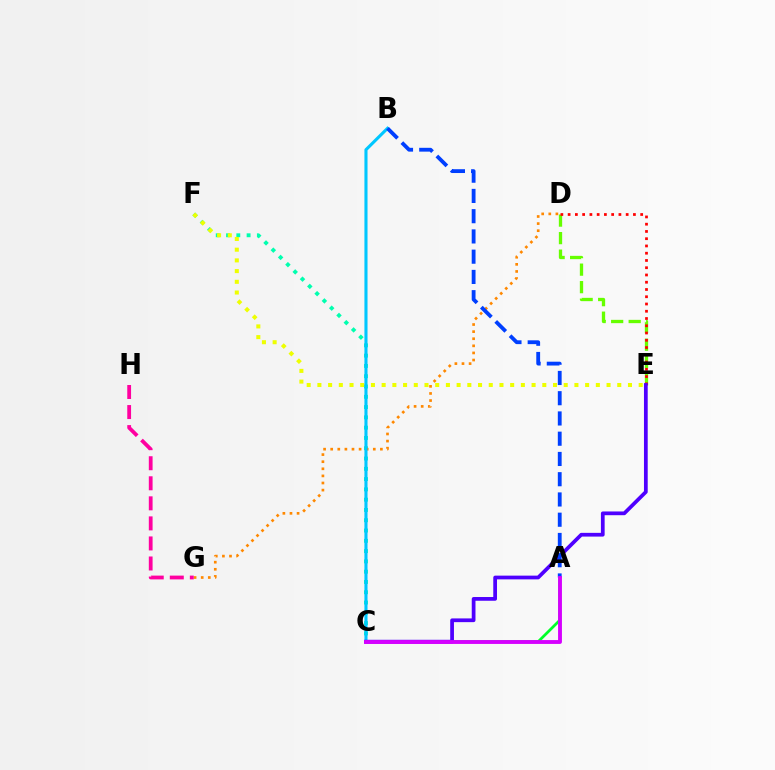{('C', 'F'): [{'color': '#00ffaf', 'line_style': 'dotted', 'thickness': 2.8}], ('E', 'F'): [{'color': '#eeff00', 'line_style': 'dotted', 'thickness': 2.91}], ('D', 'E'): [{'color': '#66ff00', 'line_style': 'dashed', 'thickness': 2.38}, {'color': '#ff0000', 'line_style': 'dotted', 'thickness': 1.97}], ('D', 'G'): [{'color': '#ff8800', 'line_style': 'dotted', 'thickness': 1.93}], ('A', 'C'): [{'color': '#00ff27', 'line_style': 'solid', 'thickness': 1.99}, {'color': '#d600ff', 'line_style': 'solid', 'thickness': 2.79}], ('B', 'C'): [{'color': '#00c7ff', 'line_style': 'solid', 'thickness': 2.23}], ('C', 'E'): [{'color': '#4f00ff', 'line_style': 'solid', 'thickness': 2.69}], ('A', 'B'): [{'color': '#003fff', 'line_style': 'dashed', 'thickness': 2.75}], ('G', 'H'): [{'color': '#ff00a0', 'line_style': 'dashed', 'thickness': 2.72}]}